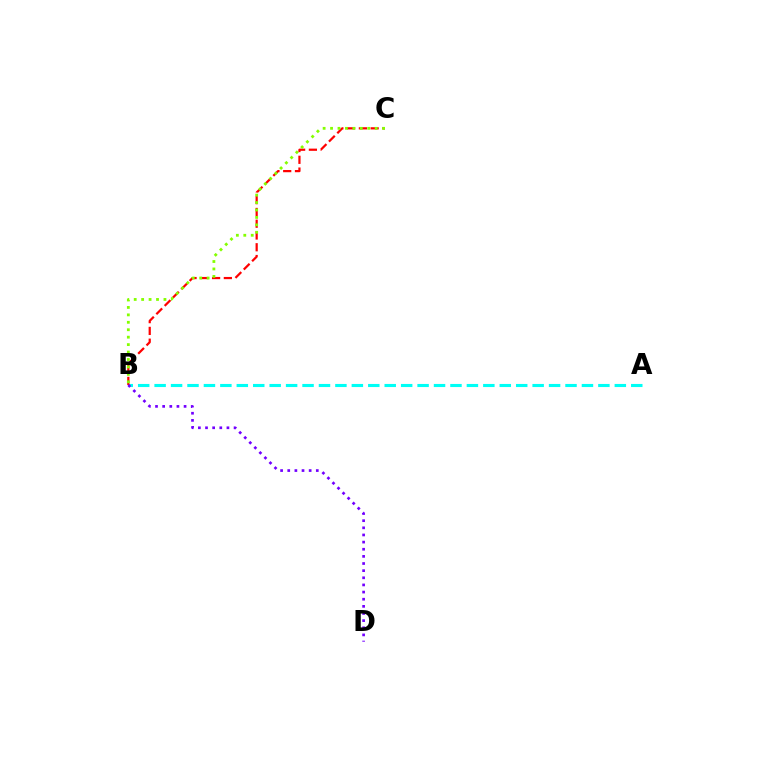{('A', 'B'): [{'color': '#00fff6', 'line_style': 'dashed', 'thickness': 2.23}], ('B', 'C'): [{'color': '#ff0000', 'line_style': 'dashed', 'thickness': 1.6}, {'color': '#84ff00', 'line_style': 'dotted', 'thickness': 2.02}], ('B', 'D'): [{'color': '#7200ff', 'line_style': 'dotted', 'thickness': 1.94}]}